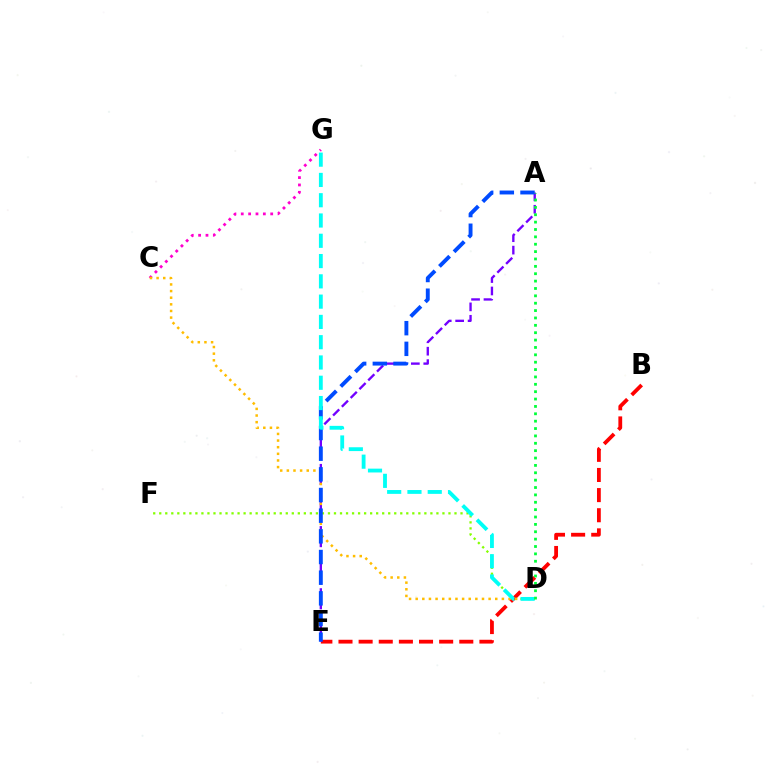{('D', 'F'): [{'color': '#84ff00', 'line_style': 'dotted', 'thickness': 1.64}], ('C', 'G'): [{'color': '#ff00cf', 'line_style': 'dotted', 'thickness': 2.0}], ('B', 'E'): [{'color': '#ff0000', 'line_style': 'dashed', 'thickness': 2.73}], ('A', 'E'): [{'color': '#7200ff', 'line_style': 'dashed', 'thickness': 1.69}, {'color': '#004bff', 'line_style': 'dashed', 'thickness': 2.81}], ('C', 'D'): [{'color': '#ffbd00', 'line_style': 'dotted', 'thickness': 1.8}], ('D', 'G'): [{'color': '#00fff6', 'line_style': 'dashed', 'thickness': 2.76}], ('A', 'D'): [{'color': '#00ff39', 'line_style': 'dotted', 'thickness': 2.0}]}